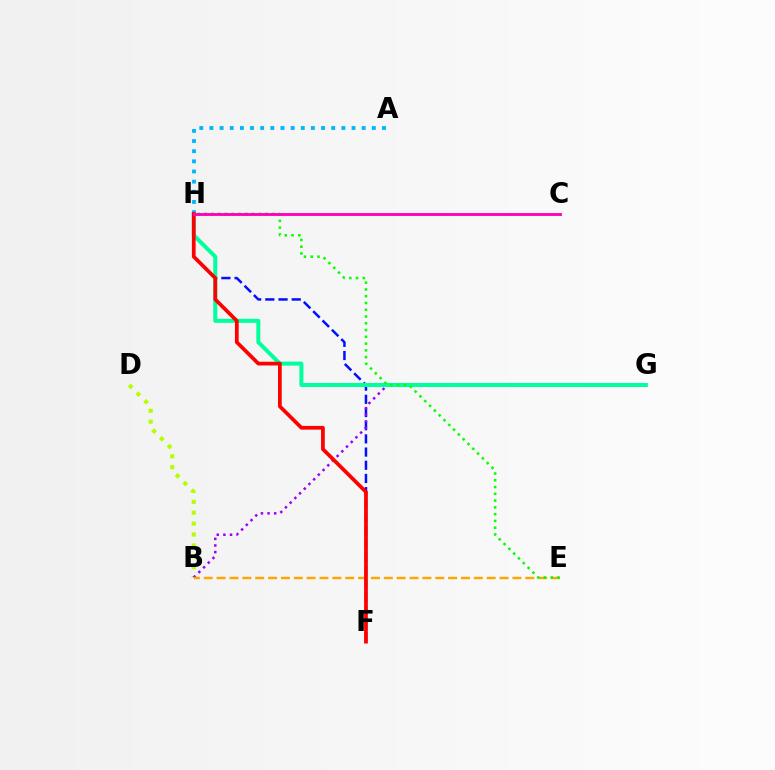{('A', 'H'): [{'color': '#00b5ff', 'line_style': 'dotted', 'thickness': 2.76}], ('B', 'D'): [{'color': '#b3ff00', 'line_style': 'dotted', 'thickness': 2.96}], ('F', 'H'): [{'color': '#0010ff', 'line_style': 'dashed', 'thickness': 1.79}, {'color': '#ff0000', 'line_style': 'solid', 'thickness': 2.68}], ('B', 'G'): [{'color': '#9b00ff', 'line_style': 'dotted', 'thickness': 1.8}], ('G', 'H'): [{'color': '#00ff9d', 'line_style': 'solid', 'thickness': 2.87}], ('B', 'E'): [{'color': '#ffa500', 'line_style': 'dashed', 'thickness': 1.75}], ('E', 'H'): [{'color': '#08ff00', 'line_style': 'dotted', 'thickness': 1.84}], ('C', 'H'): [{'color': '#ff00bd', 'line_style': 'solid', 'thickness': 2.07}]}